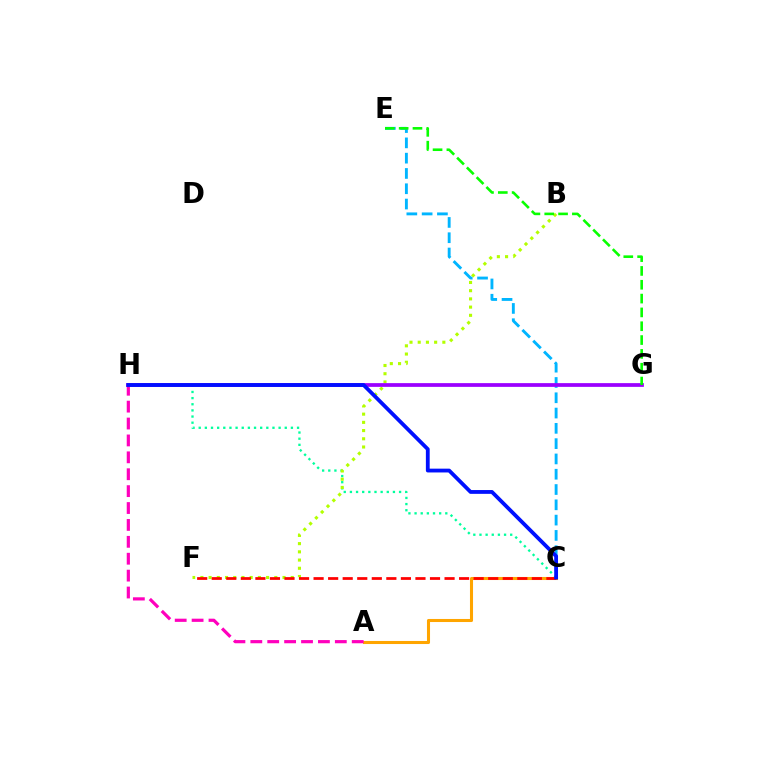{('C', 'E'): [{'color': '#00b5ff', 'line_style': 'dashed', 'thickness': 2.08}], ('C', 'H'): [{'color': '#00ff9d', 'line_style': 'dotted', 'thickness': 1.67}, {'color': '#0010ff', 'line_style': 'solid', 'thickness': 2.74}], ('A', 'C'): [{'color': '#ffa500', 'line_style': 'solid', 'thickness': 2.2}], ('B', 'F'): [{'color': '#b3ff00', 'line_style': 'dotted', 'thickness': 2.23}], ('C', 'F'): [{'color': '#ff0000', 'line_style': 'dashed', 'thickness': 1.98}], ('A', 'H'): [{'color': '#ff00bd', 'line_style': 'dashed', 'thickness': 2.3}], ('G', 'H'): [{'color': '#9b00ff', 'line_style': 'solid', 'thickness': 2.7}], ('E', 'G'): [{'color': '#08ff00', 'line_style': 'dashed', 'thickness': 1.88}]}